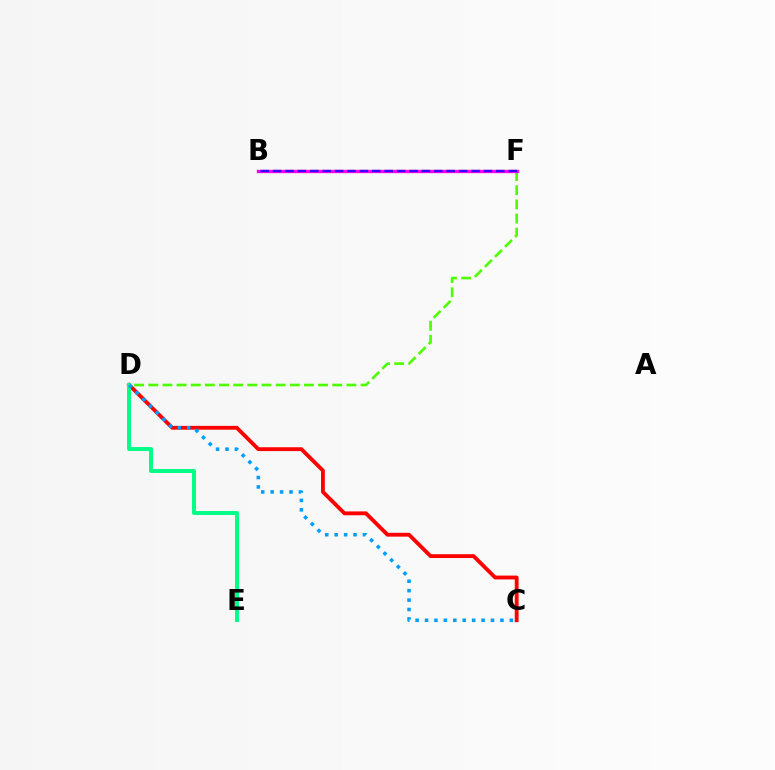{('B', 'F'): [{'color': '#ffd500', 'line_style': 'dashed', 'thickness': 1.5}, {'color': '#ff00ed', 'line_style': 'solid', 'thickness': 2.41}, {'color': '#3700ff', 'line_style': 'dashed', 'thickness': 1.68}], ('D', 'F'): [{'color': '#4fff00', 'line_style': 'dashed', 'thickness': 1.92}], ('C', 'D'): [{'color': '#ff0000', 'line_style': 'solid', 'thickness': 2.76}, {'color': '#009eff', 'line_style': 'dotted', 'thickness': 2.56}], ('D', 'E'): [{'color': '#00ff86', 'line_style': 'solid', 'thickness': 2.85}]}